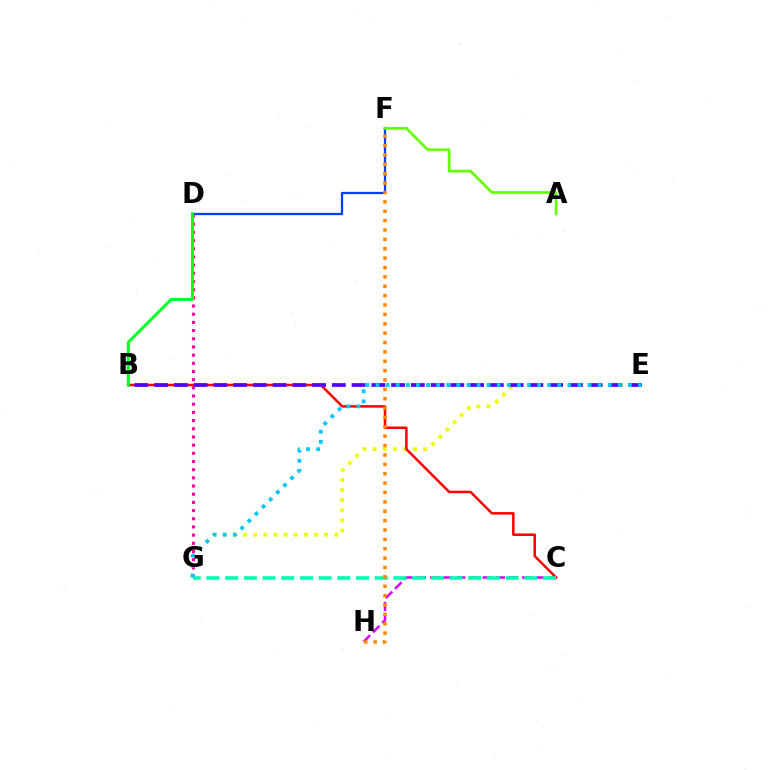{('D', 'F'): [{'color': '#003fff', 'line_style': 'solid', 'thickness': 1.62}], ('C', 'H'): [{'color': '#d600ff', 'line_style': 'dashed', 'thickness': 1.79}], ('D', 'G'): [{'color': '#ff00a0', 'line_style': 'dotted', 'thickness': 2.22}], ('E', 'G'): [{'color': '#eeff00', 'line_style': 'dotted', 'thickness': 2.75}, {'color': '#00c7ff', 'line_style': 'dotted', 'thickness': 2.74}], ('B', 'C'): [{'color': '#ff0000', 'line_style': 'solid', 'thickness': 1.8}], ('C', 'G'): [{'color': '#00ffaf', 'line_style': 'dashed', 'thickness': 2.54}], ('B', 'E'): [{'color': '#4f00ff', 'line_style': 'dashed', 'thickness': 2.68}], ('F', 'H'): [{'color': '#ff8800', 'line_style': 'dotted', 'thickness': 2.55}], ('B', 'D'): [{'color': '#00ff27', 'line_style': 'solid', 'thickness': 2.14}], ('A', 'F'): [{'color': '#66ff00', 'line_style': 'solid', 'thickness': 1.95}]}